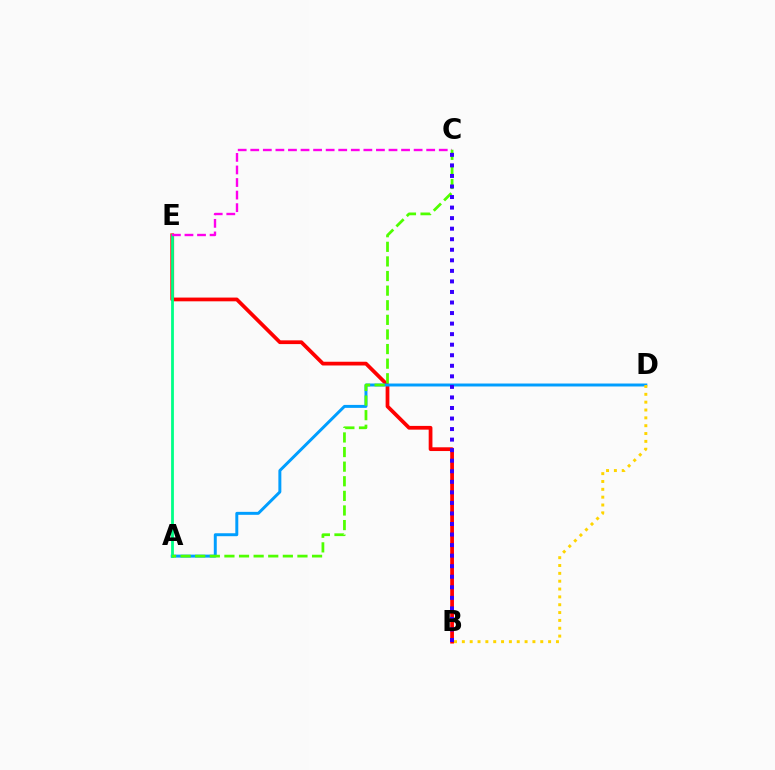{('B', 'E'): [{'color': '#ff0000', 'line_style': 'solid', 'thickness': 2.7}], ('A', 'D'): [{'color': '#009eff', 'line_style': 'solid', 'thickness': 2.13}], ('A', 'E'): [{'color': '#00ff86', 'line_style': 'solid', 'thickness': 2.01}], ('C', 'E'): [{'color': '#ff00ed', 'line_style': 'dashed', 'thickness': 1.71}], ('B', 'D'): [{'color': '#ffd500', 'line_style': 'dotted', 'thickness': 2.13}], ('A', 'C'): [{'color': '#4fff00', 'line_style': 'dashed', 'thickness': 1.98}], ('B', 'C'): [{'color': '#3700ff', 'line_style': 'dotted', 'thickness': 2.87}]}